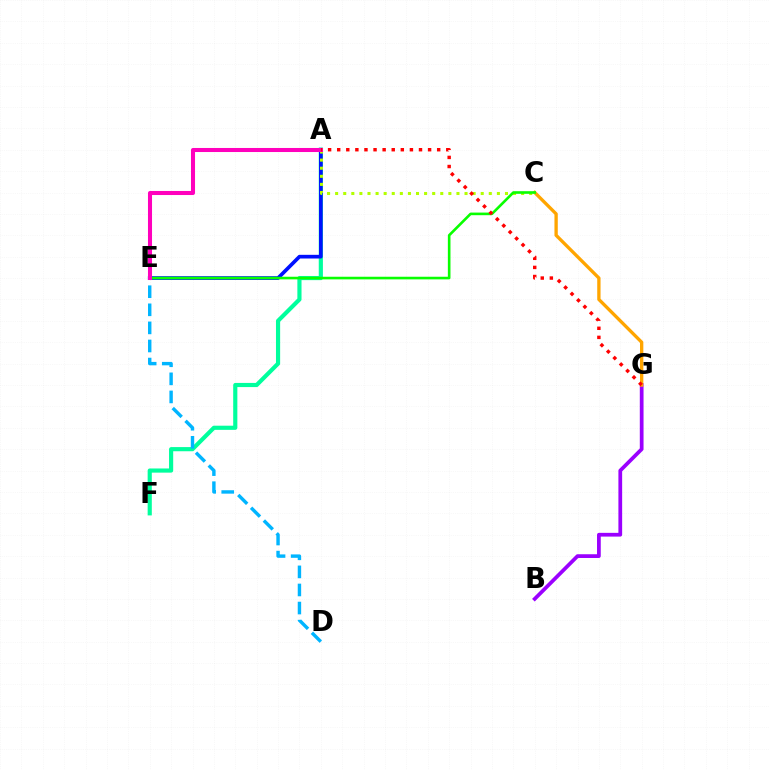{('A', 'F'): [{'color': '#00ff9d', 'line_style': 'solid', 'thickness': 2.99}], ('A', 'E'): [{'color': '#0010ff', 'line_style': 'solid', 'thickness': 2.65}, {'color': '#ff00bd', 'line_style': 'solid', 'thickness': 2.92}], ('B', 'G'): [{'color': '#9b00ff', 'line_style': 'solid', 'thickness': 2.69}], ('C', 'G'): [{'color': '#ffa500', 'line_style': 'solid', 'thickness': 2.39}], ('A', 'C'): [{'color': '#b3ff00', 'line_style': 'dotted', 'thickness': 2.2}], ('D', 'E'): [{'color': '#00b5ff', 'line_style': 'dashed', 'thickness': 2.46}], ('C', 'E'): [{'color': '#08ff00', 'line_style': 'solid', 'thickness': 1.89}], ('A', 'G'): [{'color': '#ff0000', 'line_style': 'dotted', 'thickness': 2.47}]}